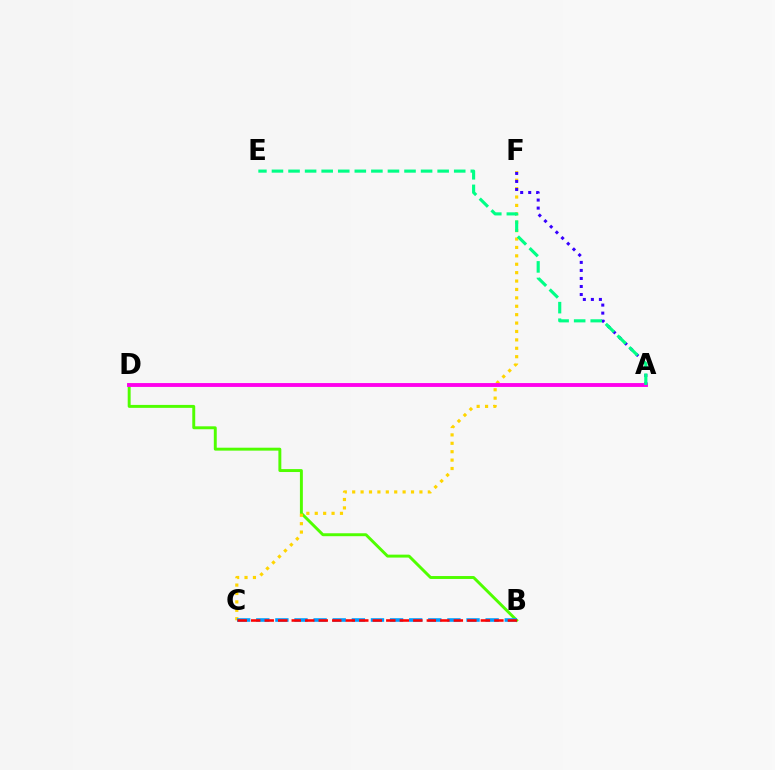{('B', 'D'): [{'color': '#4fff00', 'line_style': 'solid', 'thickness': 2.11}], ('C', 'F'): [{'color': '#ffd500', 'line_style': 'dotted', 'thickness': 2.28}], ('B', 'C'): [{'color': '#009eff', 'line_style': 'dashed', 'thickness': 2.6}, {'color': '#ff0000', 'line_style': 'dashed', 'thickness': 1.84}], ('A', 'F'): [{'color': '#3700ff', 'line_style': 'dotted', 'thickness': 2.18}], ('A', 'D'): [{'color': '#ff00ed', 'line_style': 'solid', 'thickness': 2.79}], ('A', 'E'): [{'color': '#00ff86', 'line_style': 'dashed', 'thickness': 2.25}]}